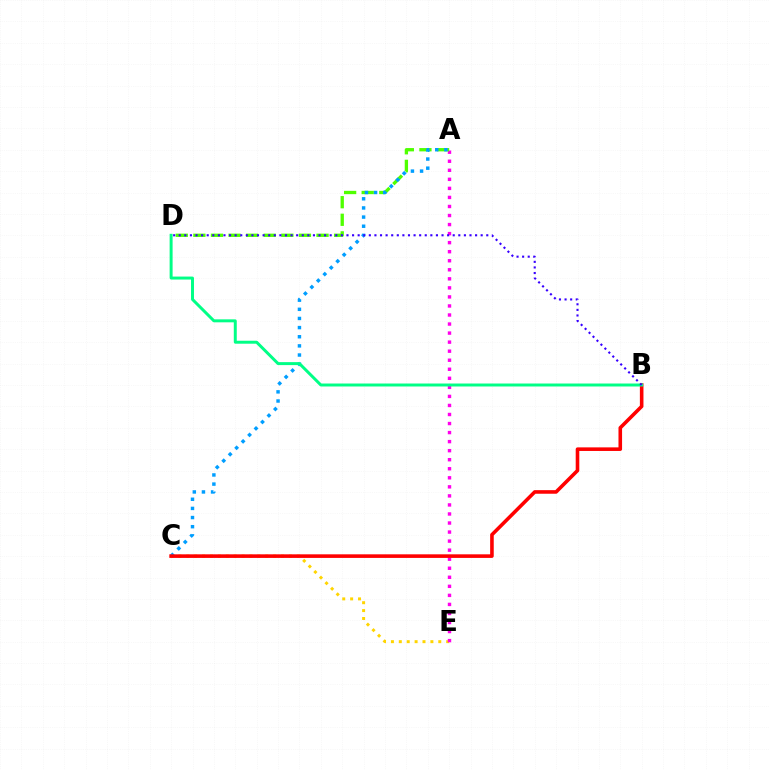{('C', 'E'): [{'color': '#ffd500', 'line_style': 'dotted', 'thickness': 2.14}], ('A', 'E'): [{'color': '#ff00ed', 'line_style': 'dotted', 'thickness': 2.46}], ('A', 'D'): [{'color': '#4fff00', 'line_style': 'dashed', 'thickness': 2.39}], ('A', 'C'): [{'color': '#009eff', 'line_style': 'dotted', 'thickness': 2.48}], ('B', 'C'): [{'color': '#ff0000', 'line_style': 'solid', 'thickness': 2.59}], ('B', 'D'): [{'color': '#00ff86', 'line_style': 'solid', 'thickness': 2.14}, {'color': '#3700ff', 'line_style': 'dotted', 'thickness': 1.52}]}